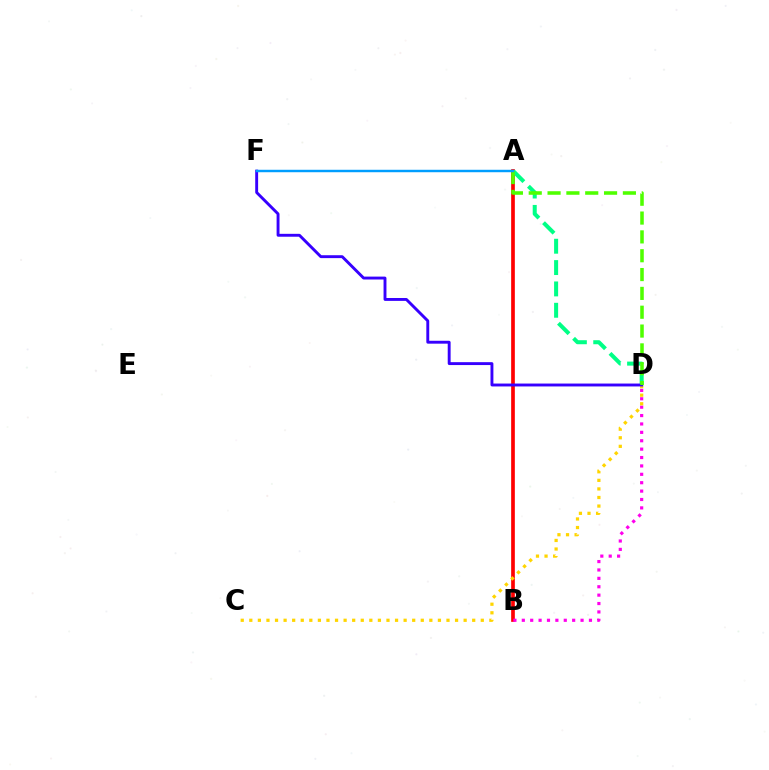{('A', 'B'): [{'color': '#ff0000', 'line_style': 'solid', 'thickness': 2.65}], ('A', 'D'): [{'color': '#00ff86', 'line_style': 'dashed', 'thickness': 2.9}, {'color': '#4fff00', 'line_style': 'dashed', 'thickness': 2.56}], ('B', 'D'): [{'color': '#ff00ed', 'line_style': 'dotted', 'thickness': 2.28}], ('C', 'D'): [{'color': '#ffd500', 'line_style': 'dotted', 'thickness': 2.33}], ('D', 'F'): [{'color': '#3700ff', 'line_style': 'solid', 'thickness': 2.09}], ('A', 'F'): [{'color': '#009eff', 'line_style': 'solid', 'thickness': 1.76}]}